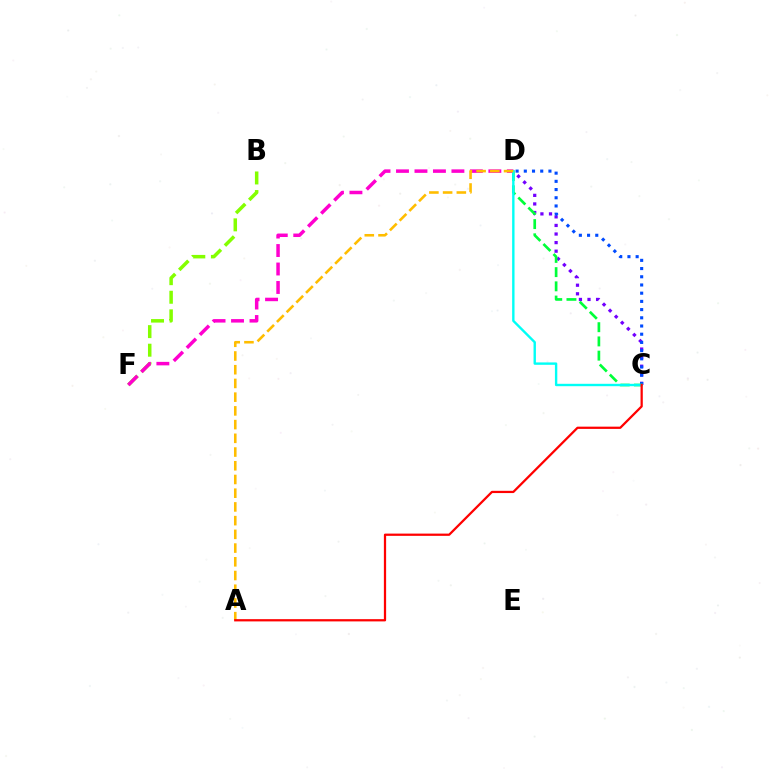{('C', 'D'): [{'color': '#7200ff', 'line_style': 'dotted', 'thickness': 2.33}, {'color': '#004bff', 'line_style': 'dotted', 'thickness': 2.23}, {'color': '#00ff39', 'line_style': 'dashed', 'thickness': 1.93}, {'color': '#00fff6', 'line_style': 'solid', 'thickness': 1.72}], ('B', 'F'): [{'color': '#84ff00', 'line_style': 'dashed', 'thickness': 2.52}], ('D', 'F'): [{'color': '#ff00cf', 'line_style': 'dashed', 'thickness': 2.51}], ('A', 'D'): [{'color': '#ffbd00', 'line_style': 'dashed', 'thickness': 1.86}], ('A', 'C'): [{'color': '#ff0000', 'line_style': 'solid', 'thickness': 1.62}]}